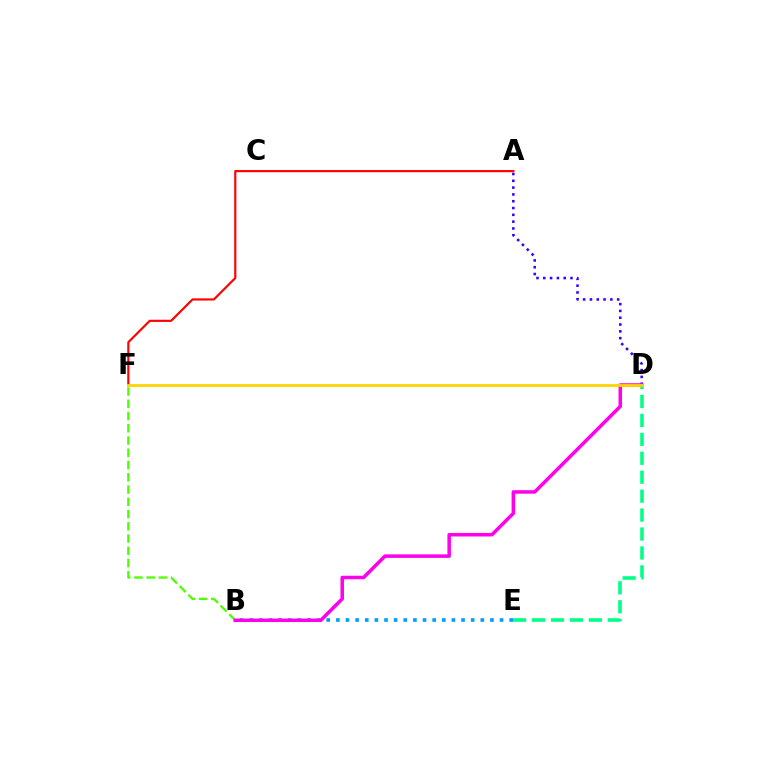{('D', 'E'): [{'color': '#00ff86', 'line_style': 'dashed', 'thickness': 2.57}], ('B', 'F'): [{'color': '#4fff00', 'line_style': 'dashed', 'thickness': 1.66}], ('A', 'F'): [{'color': '#ff0000', 'line_style': 'solid', 'thickness': 1.56}], ('B', 'E'): [{'color': '#009eff', 'line_style': 'dotted', 'thickness': 2.62}], ('A', 'D'): [{'color': '#3700ff', 'line_style': 'dotted', 'thickness': 1.85}], ('B', 'D'): [{'color': '#ff00ed', 'line_style': 'solid', 'thickness': 2.53}], ('D', 'F'): [{'color': '#ffd500', 'line_style': 'solid', 'thickness': 2.02}]}